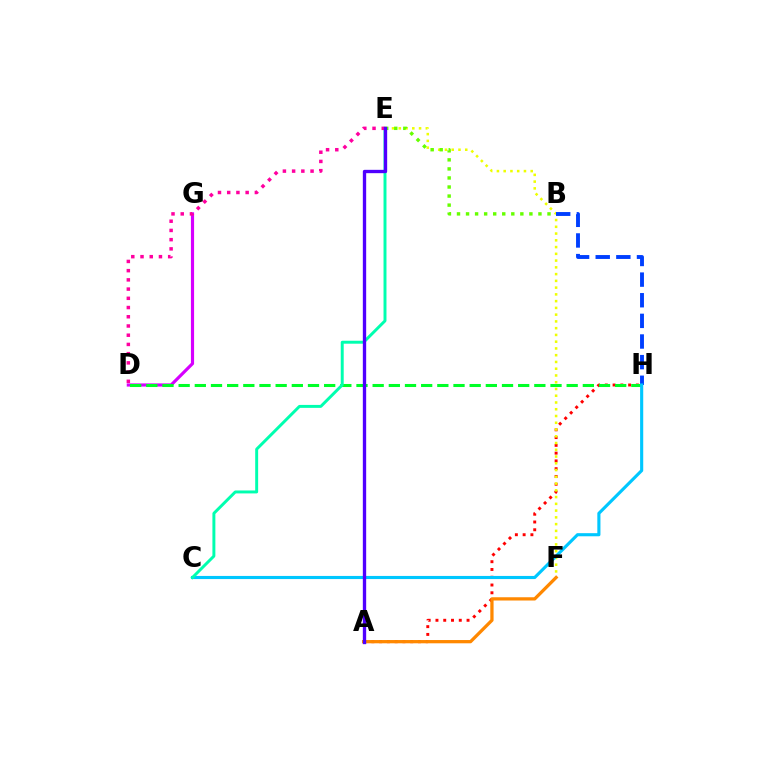{('A', 'H'): [{'color': '#ff0000', 'line_style': 'dotted', 'thickness': 2.11}], ('E', 'F'): [{'color': '#eeff00', 'line_style': 'dotted', 'thickness': 1.84}], ('B', 'H'): [{'color': '#003fff', 'line_style': 'dashed', 'thickness': 2.8}], ('D', 'G'): [{'color': '#d600ff', 'line_style': 'solid', 'thickness': 2.28}], ('D', 'H'): [{'color': '#00ff27', 'line_style': 'dashed', 'thickness': 2.2}], ('C', 'H'): [{'color': '#00c7ff', 'line_style': 'solid', 'thickness': 2.25}], ('C', 'E'): [{'color': '#00ffaf', 'line_style': 'solid', 'thickness': 2.12}], ('D', 'E'): [{'color': '#ff00a0', 'line_style': 'dotted', 'thickness': 2.51}], ('B', 'E'): [{'color': '#66ff00', 'line_style': 'dotted', 'thickness': 2.46}], ('A', 'F'): [{'color': '#ff8800', 'line_style': 'solid', 'thickness': 2.35}], ('A', 'E'): [{'color': '#4f00ff', 'line_style': 'solid', 'thickness': 2.4}]}